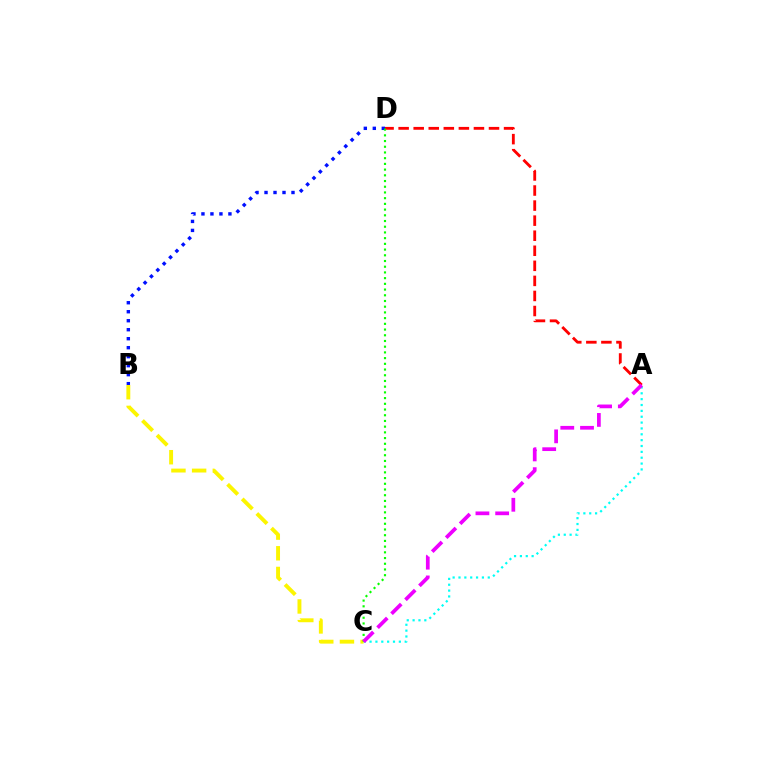{('A', 'C'): [{'color': '#00fff6', 'line_style': 'dotted', 'thickness': 1.59}, {'color': '#ee00ff', 'line_style': 'dashed', 'thickness': 2.68}], ('A', 'D'): [{'color': '#ff0000', 'line_style': 'dashed', 'thickness': 2.05}], ('B', 'C'): [{'color': '#fcf500', 'line_style': 'dashed', 'thickness': 2.81}], ('B', 'D'): [{'color': '#0010ff', 'line_style': 'dotted', 'thickness': 2.44}], ('C', 'D'): [{'color': '#08ff00', 'line_style': 'dotted', 'thickness': 1.55}]}